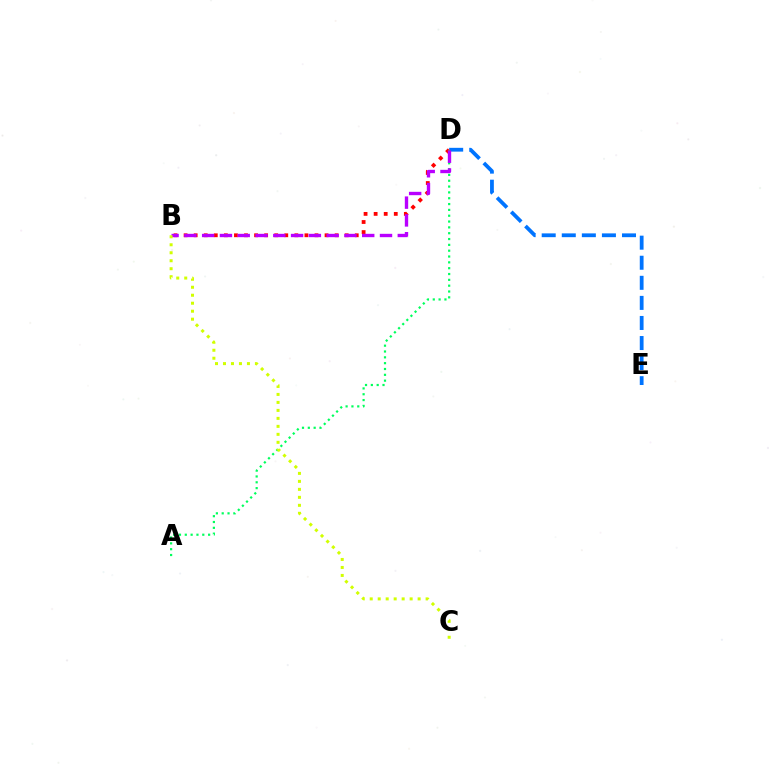{('D', 'E'): [{'color': '#0074ff', 'line_style': 'dashed', 'thickness': 2.73}], ('B', 'D'): [{'color': '#ff0000', 'line_style': 'dotted', 'thickness': 2.74}, {'color': '#b900ff', 'line_style': 'dashed', 'thickness': 2.42}], ('A', 'D'): [{'color': '#00ff5c', 'line_style': 'dotted', 'thickness': 1.58}], ('B', 'C'): [{'color': '#d1ff00', 'line_style': 'dotted', 'thickness': 2.17}]}